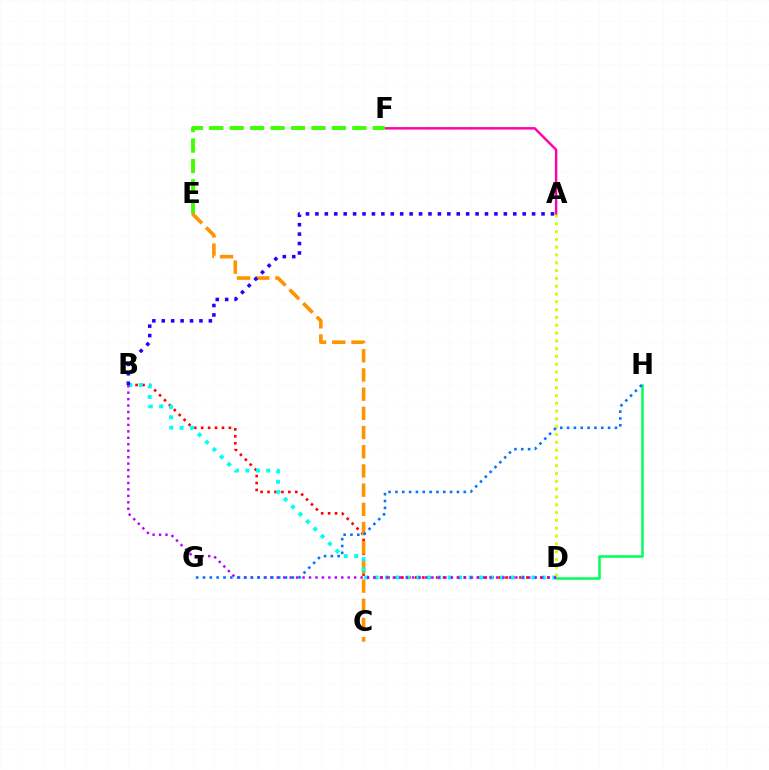{('A', 'F'): [{'color': '#ff00ac', 'line_style': 'solid', 'thickness': 1.76}], ('D', 'H'): [{'color': '#00ff5c', 'line_style': 'solid', 'thickness': 1.82}], ('B', 'D'): [{'color': '#ff0000', 'line_style': 'dotted', 'thickness': 1.89}, {'color': '#00fff6', 'line_style': 'dotted', 'thickness': 2.84}, {'color': '#b900ff', 'line_style': 'dotted', 'thickness': 1.75}], ('A', 'D'): [{'color': '#d1ff00', 'line_style': 'dotted', 'thickness': 2.12}], ('E', 'F'): [{'color': '#3dff00', 'line_style': 'dashed', 'thickness': 2.78}], ('C', 'E'): [{'color': '#ff9400', 'line_style': 'dashed', 'thickness': 2.61}], ('A', 'B'): [{'color': '#2500ff', 'line_style': 'dotted', 'thickness': 2.56}], ('G', 'H'): [{'color': '#0074ff', 'line_style': 'dotted', 'thickness': 1.86}]}